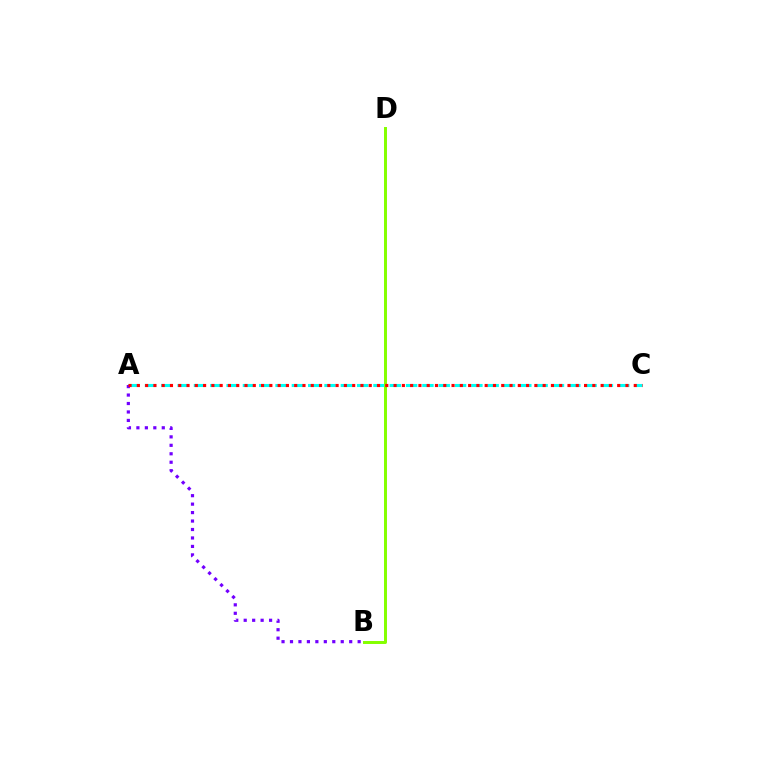{('A', 'C'): [{'color': '#00fff6', 'line_style': 'dashed', 'thickness': 2.22}, {'color': '#ff0000', 'line_style': 'dotted', 'thickness': 2.25}], ('A', 'B'): [{'color': '#7200ff', 'line_style': 'dotted', 'thickness': 2.3}], ('B', 'D'): [{'color': '#84ff00', 'line_style': 'solid', 'thickness': 2.13}]}